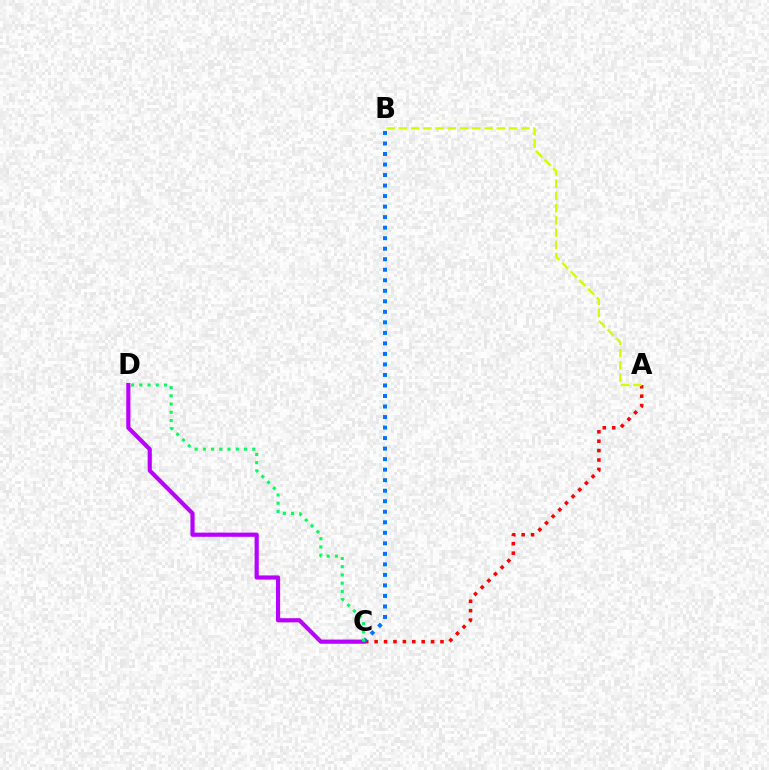{('A', 'C'): [{'color': '#ff0000', 'line_style': 'dotted', 'thickness': 2.56}], ('C', 'D'): [{'color': '#b900ff', 'line_style': 'solid', 'thickness': 3.0}, {'color': '#00ff5c', 'line_style': 'dotted', 'thickness': 2.24}], ('B', 'C'): [{'color': '#0074ff', 'line_style': 'dotted', 'thickness': 2.86}], ('A', 'B'): [{'color': '#d1ff00', 'line_style': 'dashed', 'thickness': 1.66}]}